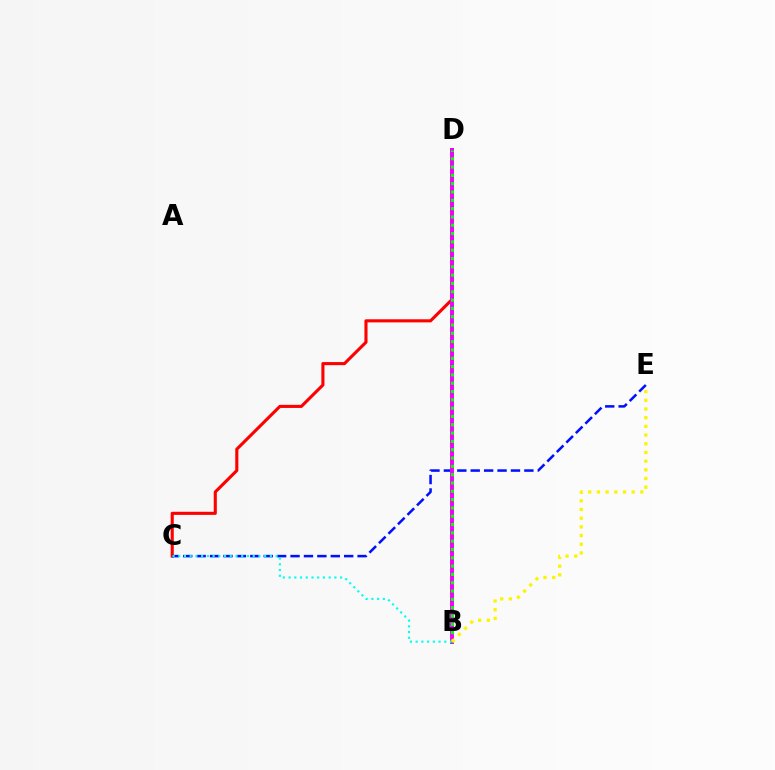{('C', 'D'): [{'color': '#ff0000', 'line_style': 'solid', 'thickness': 2.23}], ('C', 'E'): [{'color': '#0010ff', 'line_style': 'dashed', 'thickness': 1.82}], ('B', 'D'): [{'color': '#ee00ff', 'line_style': 'solid', 'thickness': 2.83}, {'color': '#08ff00', 'line_style': 'dotted', 'thickness': 2.26}], ('B', 'C'): [{'color': '#00fff6', 'line_style': 'dotted', 'thickness': 1.56}], ('B', 'E'): [{'color': '#fcf500', 'line_style': 'dotted', 'thickness': 2.36}]}